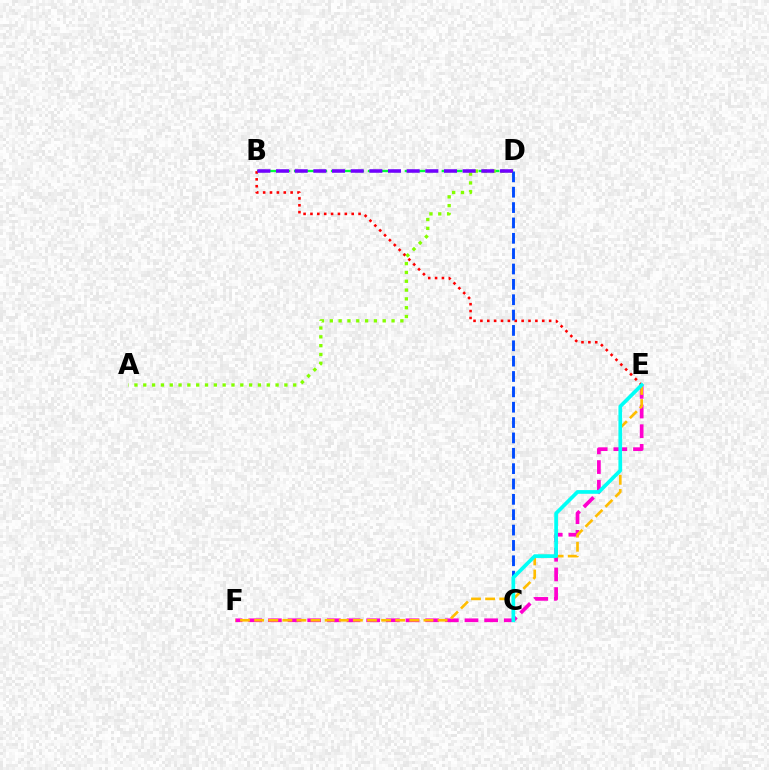{('E', 'F'): [{'color': '#ff00cf', 'line_style': 'dashed', 'thickness': 2.67}, {'color': '#ffbd00', 'line_style': 'dashed', 'thickness': 1.92}], ('B', 'D'): [{'color': '#00ff39', 'line_style': 'dashed', 'thickness': 1.67}, {'color': '#7200ff', 'line_style': 'dashed', 'thickness': 2.54}], ('B', 'E'): [{'color': '#ff0000', 'line_style': 'dotted', 'thickness': 1.87}], ('A', 'D'): [{'color': '#84ff00', 'line_style': 'dotted', 'thickness': 2.4}], ('C', 'D'): [{'color': '#004bff', 'line_style': 'dashed', 'thickness': 2.09}], ('C', 'E'): [{'color': '#00fff6', 'line_style': 'solid', 'thickness': 2.66}]}